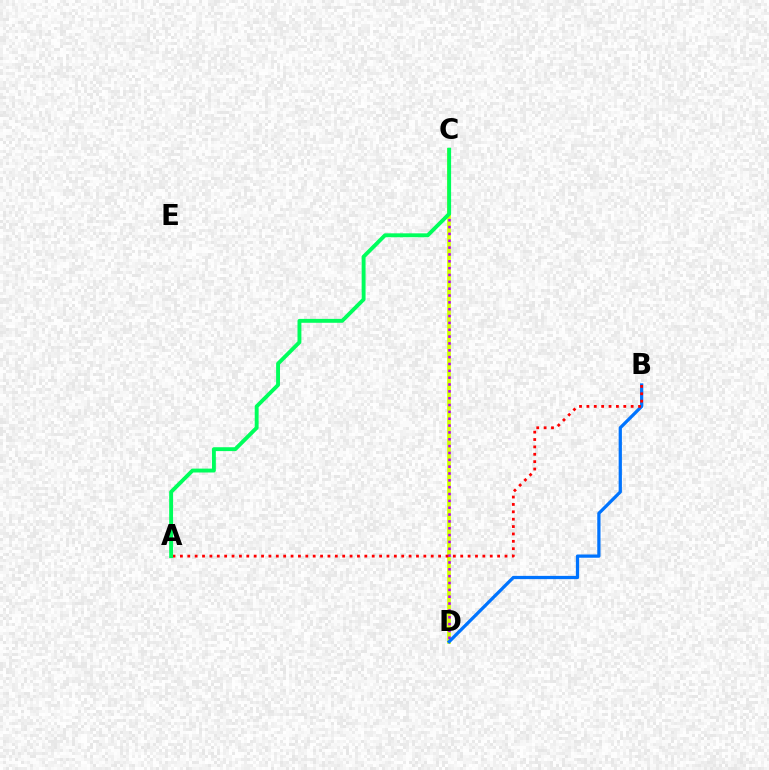{('C', 'D'): [{'color': '#d1ff00', 'line_style': 'solid', 'thickness': 2.65}, {'color': '#b900ff', 'line_style': 'dotted', 'thickness': 1.86}], ('B', 'D'): [{'color': '#0074ff', 'line_style': 'solid', 'thickness': 2.34}], ('A', 'B'): [{'color': '#ff0000', 'line_style': 'dotted', 'thickness': 2.0}], ('A', 'C'): [{'color': '#00ff5c', 'line_style': 'solid', 'thickness': 2.8}]}